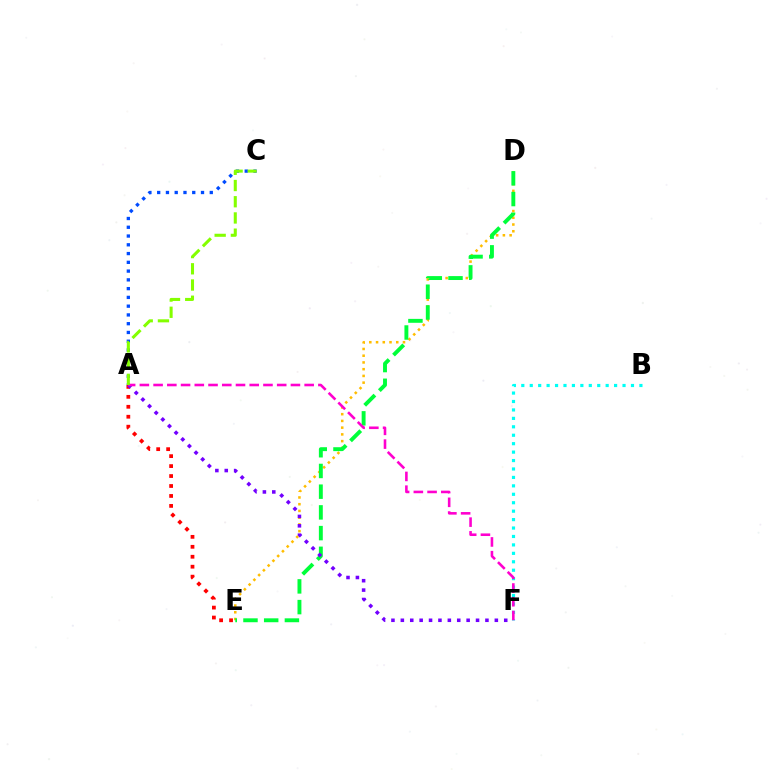{('D', 'E'): [{'color': '#ffbd00', 'line_style': 'dotted', 'thickness': 1.83}, {'color': '#00ff39', 'line_style': 'dashed', 'thickness': 2.81}], ('A', 'E'): [{'color': '#ff0000', 'line_style': 'dotted', 'thickness': 2.7}], ('B', 'F'): [{'color': '#00fff6', 'line_style': 'dotted', 'thickness': 2.29}], ('A', 'F'): [{'color': '#7200ff', 'line_style': 'dotted', 'thickness': 2.55}, {'color': '#ff00cf', 'line_style': 'dashed', 'thickness': 1.87}], ('A', 'C'): [{'color': '#004bff', 'line_style': 'dotted', 'thickness': 2.38}, {'color': '#84ff00', 'line_style': 'dashed', 'thickness': 2.2}]}